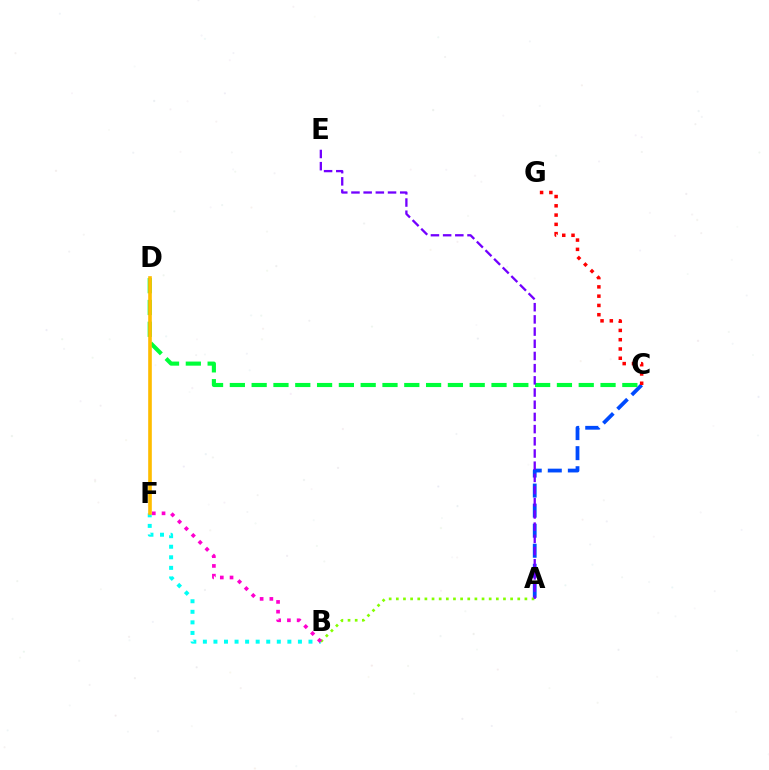{('A', 'C'): [{'color': '#004bff', 'line_style': 'dashed', 'thickness': 2.72}], ('C', 'D'): [{'color': '#00ff39', 'line_style': 'dashed', 'thickness': 2.96}], ('B', 'F'): [{'color': '#00fff6', 'line_style': 'dotted', 'thickness': 2.87}, {'color': '#ff00cf', 'line_style': 'dotted', 'thickness': 2.65}], ('A', 'B'): [{'color': '#84ff00', 'line_style': 'dotted', 'thickness': 1.94}], ('D', 'F'): [{'color': '#ffbd00', 'line_style': 'solid', 'thickness': 2.62}], ('A', 'E'): [{'color': '#7200ff', 'line_style': 'dashed', 'thickness': 1.66}], ('C', 'G'): [{'color': '#ff0000', 'line_style': 'dotted', 'thickness': 2.52}]}